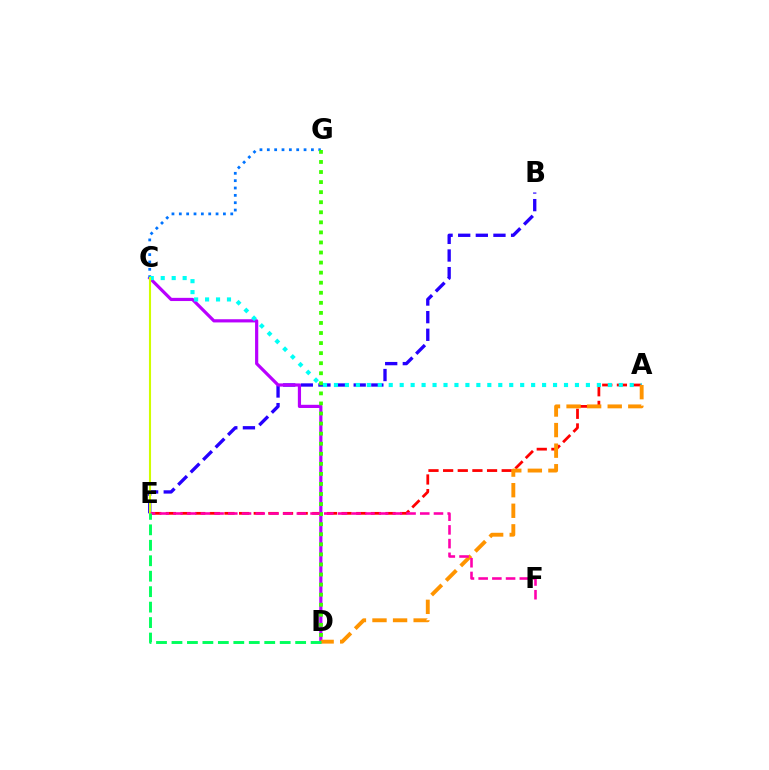{('B', 'E'): [{'color': '#2500ff', 'line_style': 'dashed', 'thickness': 2.39}], ('A', 'E'): [{'color': '#ff0000', 'line_style': 'dashed', 'thickness': 1.99}], ('C', 'D'): [{'color': '#b900ff', 'line_style': 'solid', 'thickness': 2.3}], ('C', 'G'): [{'color': '#0074ff', 'line_style': 'dotted', 'thickness': 2.0}], ('D', 'G'): [{'color': '#3dff00', 'line_style': 'dotted', 'thickness': 2.73}], ('A', 'C'): [{'color': '#00fff6', 'line_style': 'dotted', 'thickness': 2.98}], ('C', 'E'): [{'color': '#d1ff00', 'line_style': 'solid', 'thickness': 1.51}], ('A', 'D'): [{'color': '#ff9400', 'line_style': 'dashed', 'thickness': 2.8}], ('E', 'F'): [{'color': '#ff00ac', 'line_style': 'dashed', 'thickness': 1.86}], ('D', 'E'): [{'color': '#00ff5c', 'line_style': 'dashed', 'thickness': 2.1}]}